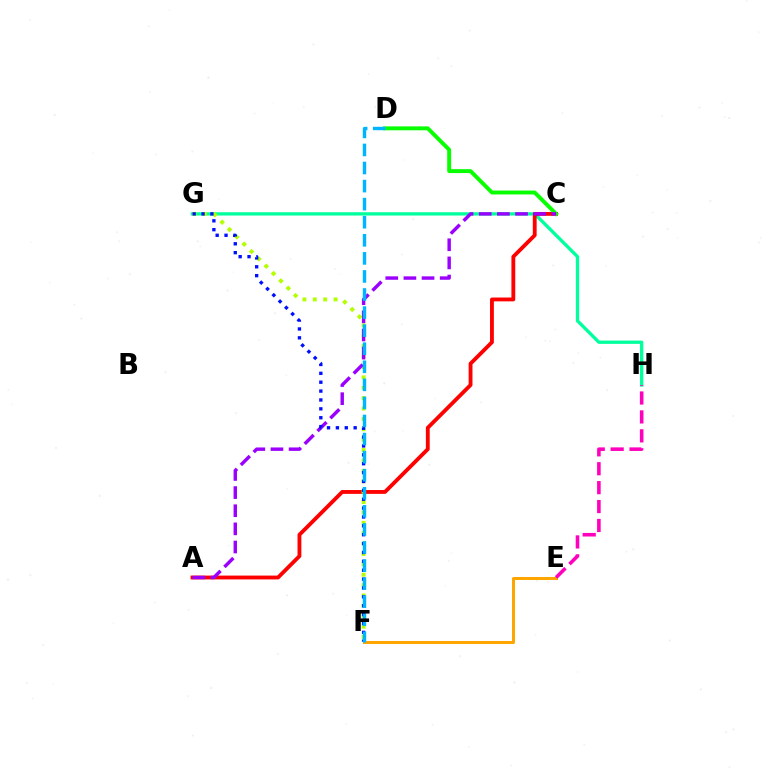{('G', 'H'): [{'color': '#00ff9d', 'line_style': 'solid', 'thickness': 2.38}], ('A', 'C'): [{'color': '#ff0000', 'line_style': 'solid', 'thickness': 2.76}, {'color': '#9b00ff', 'line_style': 'dashed', 'thickness': 2.46}], ('C', 'D'): [{'color': '#08ff00', 'line_style': 'solid', 'thickness': 2.82}], ('F', 'G'): [{'color': '#b3ff00', 'line_style': 'dotted', 'thickness': 2.82}, {'color': '#0010ff', 'line_style': 'dotted', 'thickness': 2.41}], ('E', 'F'): [{'color': '#ffa500', 'line_style': 'solid', 'thickness': 2.16}], ('D', 'F'): [{'color': '#00b5ff', 'line_style': 'dashed', 'thickness': 2.45}], ('E', 'H'): [{'color': '#ff00bd', 'line_style': 'dashed', 'thickness': 2.57}]}